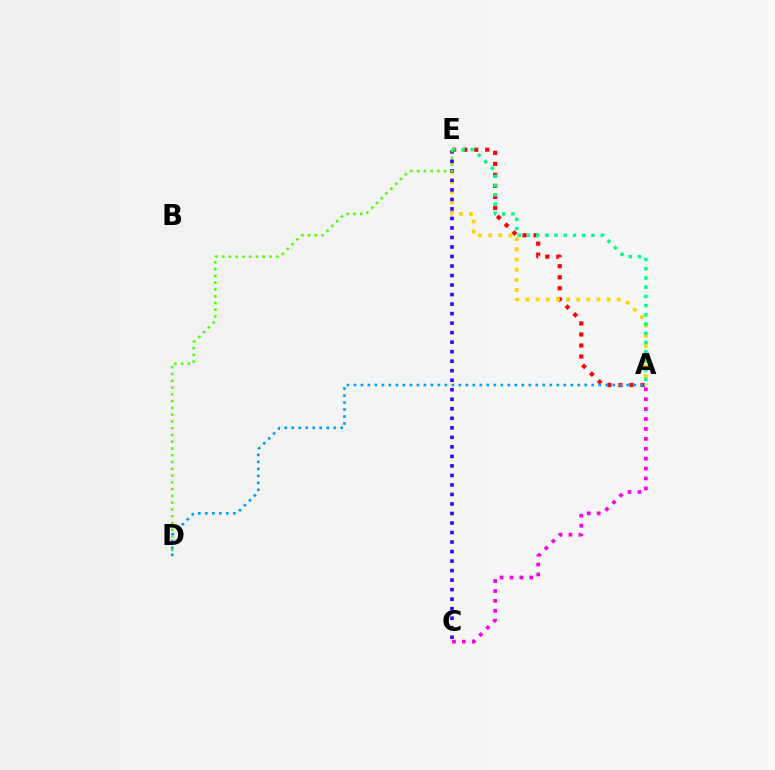{('A', 'E'): [{'color': '#ff0000', 'line_style': 'dotted', 'thickness': 3.0}, {'color': '#ffd500', 'line_style': 'dotted', 'thickness': 2.76}, {'color': '#00ff86', 'line_style': 'dotted', 'thickness': 2.51}], ('C', 'E'): [{'color': '#3700ff', 'line_style': 'dotted', 'thickness': 2.59}], ('D', 'E'): [{'color': '#4fff00', 'line_style': 'dotted', 'thickness': 1.84}], ('A', 'C'): [{'color': '#ff00ed', 'line_style': 'dotted', 'thickness': 2.69}], ('A', 'D'): [{'color': '#009eff', 'line_style': 'dotted', 'thickness': 1.9}]}